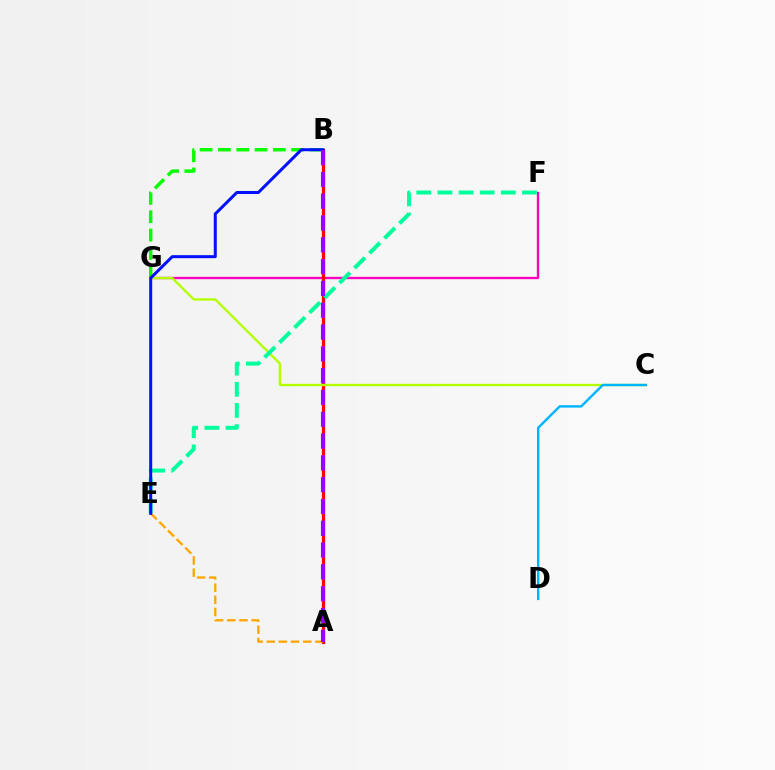{('F', 'G'): [{'color': '#ff00bd', 'line_style': 'solid', 'thickness': 1.7}], ('A', 'B'): [{'color': '#ff0000', 'line_style': 'solid', 'thickness': 2.34}, {'color': '#9b00ff', 'line_style': 'dashed', 'thickness': 2.96}], ('A', 'E'): [{'color': '#ffa500', 'line_style': 'dashed', 'thickness': 1.65}], ('C', 'G'): [{'color': '#b3ff00', 'line_style': 'solid', 'thickness': 1.68}], ('E', 'F'): [{'color': '#00ff9d', 'line_style': 'dashed', 'thickness': 2.87}], ('C', 'D'): [{'color': '#00b5ff', 'line_style': 'solid', 'thickness': 1.74}], ('B', 'G'): [{'color': '#08ff00', 'line_style': 'dashed', 'thickness': 2.49}], ('B', 'E'): [{'color': '#0010ff', 'line_style': 'solid', 'thickness': 2.17}]}